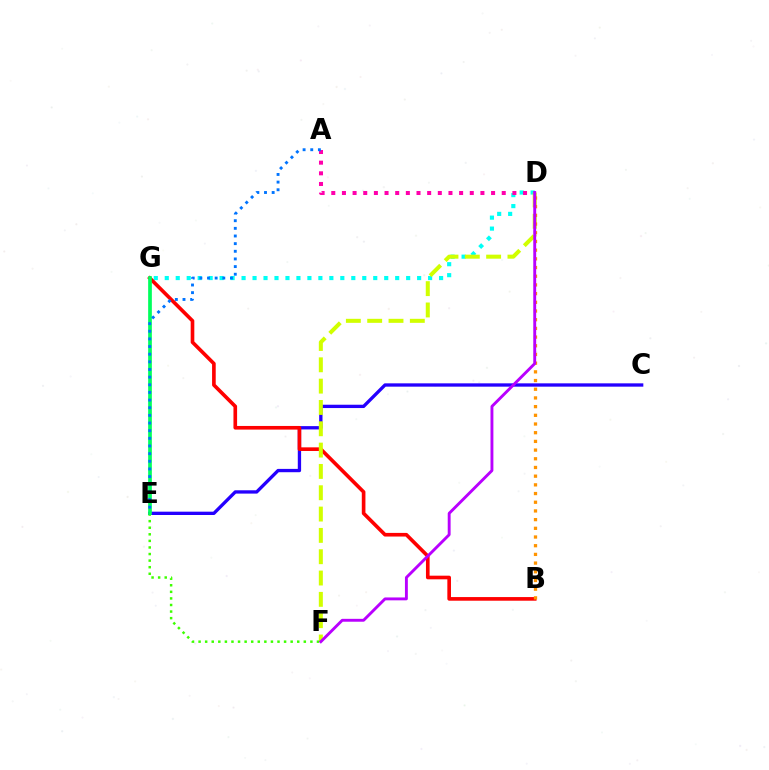{('D', 'G'): [{'color': '#00fff6', 'line_style': 'dotted', 'thickness': 2.98}], ('C', 'E'): [{'color': '#2500ff', 'line_style': 'solid', 'thickness': 2.39}], ('B', 'G'): [{'color': '#ff0000', 'line_style': 'solid', 'thickness': 2.62}], ('D', 'F'): [{'color': '#d1ff00', 'line_style': 'dashed', 'thickness': 2.9}, {'color': '#b900ff', 'line_style': 'solid', 'thickness': 2.08}], ('B', 'D'): [{'color': '#ff9400', 'line_style': 'dotted', 'thickness': 2.36}], ('A', 'D'): [{'color': '#ff00ac', 'line_style': 'dotted', 'thickness': 2.89}], ('E', 'F'): [{'color': '#3dff00', 'line_style': 'dotted', 'thickness': 1.79}], ('E', 'G'): [{'color': '#00ff5c', 'line_style': 'solid', 'thickness': 2.67}], ('A', 'E'): [{'color': '#0074ff', 'line_style': 'dotted', 'thickness': 2.08}]}